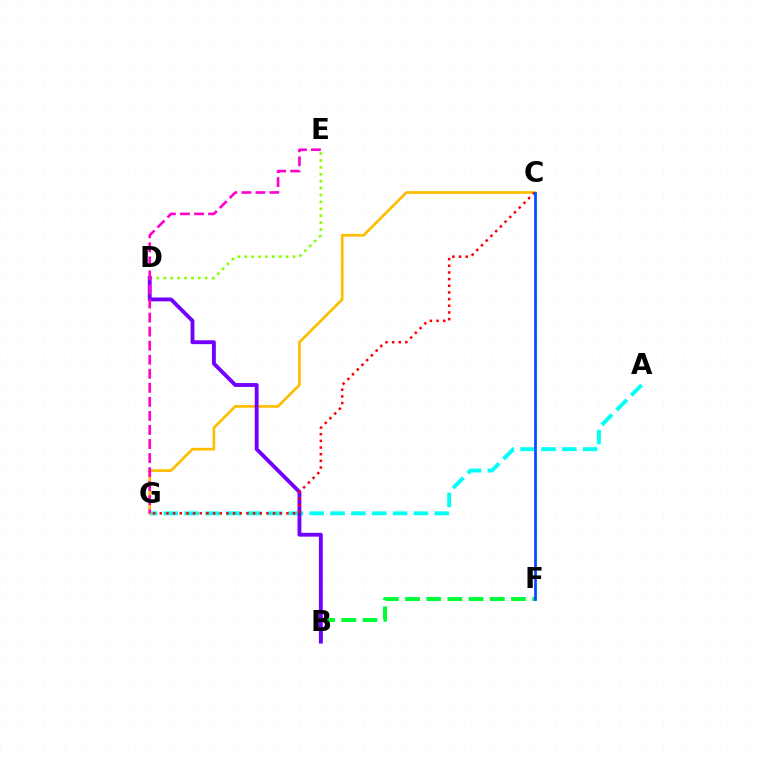{('A', 'G'): [{'color': '#00fff6', 'line_style': 'dashed', 'thickness': 2.83}], ('C', 'G'): [{'color': '#ffbd00', 'line_style': 'solid', 'thickness': 1.94}, {'color': '#ff0000', 'line_style': 'dotted', 'thickness': 1.81}], ('B', 'F'): [{'color': '#00ff39', 'line_style': 'dashed', 'thickness': 2.88}], ('D', 'E'): [{'color': '#84ff00', 'line_style': 'dotted', 'thickness': 1.88}], ('B', 'D'): [{'color': '#7200ff', 'line_style': 'solid', 'thickness': 2.78}], ('E', 'G'): [{'color': '#ff00cf', 'line_style': 'dashed', 'thickness': 1.91}], ('C', 'F'): [{'color': '#004bff', 'line_style': 'solid', 'thickness': 1.96}]}